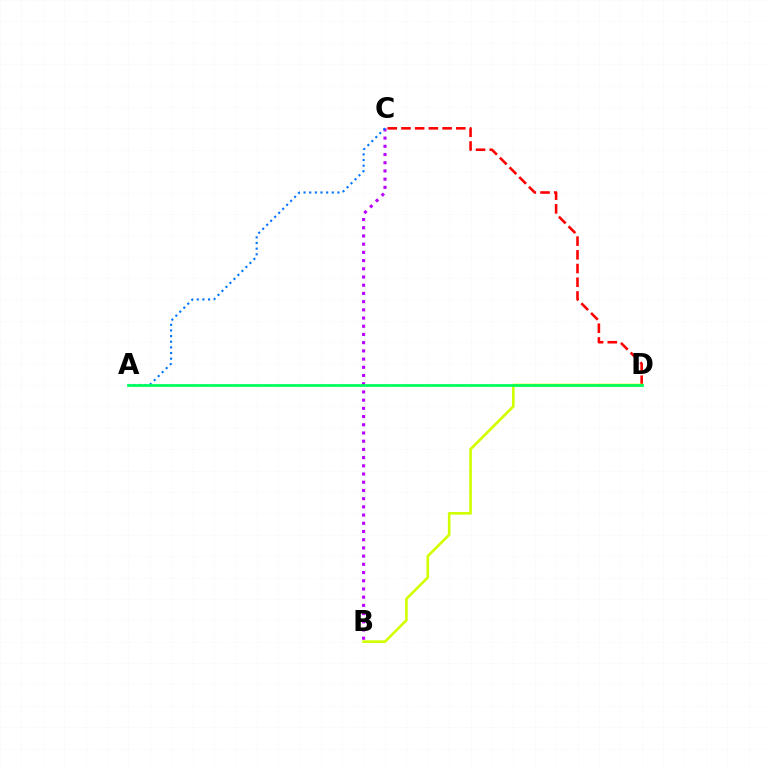{('B', 'C'): [{'color': '#b900ff', 'line_style': 'dotted', 'thickness': 2.23}], ('C', 'D'): [{'color': '#ff0000', 'line_style': 'dashed', 'thickness': 1.86}], ('A', 'C'): [{'color': '#0074ff', 'line_style': 'dotted', 'thickness': 1.53}], ('B', 'D'): [{'color': '#d1ff00', 'line_style': 'solid', 'thickness': 1.9}], ('A', 'D'): [{'color': '#00ff5c', 'line_style': 'solid', 'thickness': 1.99}]}